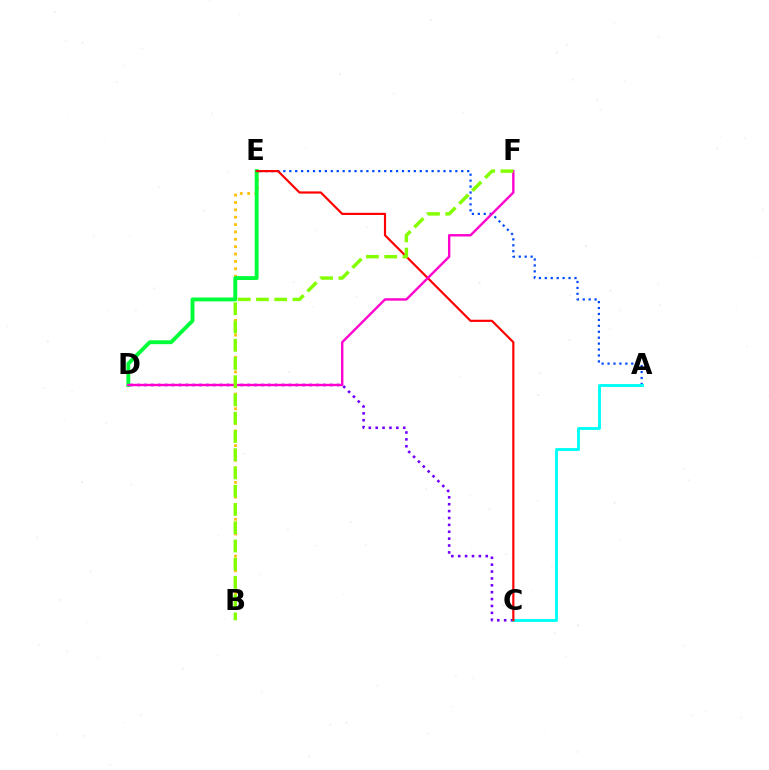{('C', 'D'): [{'color': '#7200ff', 'line_style': 'dotted', 'thickness': 1.87}], ('A', 'E'): [{'color': '#004bff', 'line_style': 'dotted', 'thickness': 1.61}], ('B', 'E'): [{'color': '#ffbd00', 'line_style': 'dotted', 'thickness': 2.0}], ('A', 'C'): [{'color': '#00fff6', 'line_style': 'solid', 'thickness': 2.08}], ('D', 'E'): [{'color': '#00ff39', 'line_style': 'solid', 'thickness': 2.79}], ('C', 'E'): [{'color': '#ff0000', 'line_style': 'solid', 'thickness': 1.57}], ('D', 'F'): [{'color': '#ff00cf', 'line_style': 'solid', 'thickness': 1.72}], ('B', 'F'): [{'color': '#84ff00', 'line_style': 'dashed', 'thickness': 2.48}]}